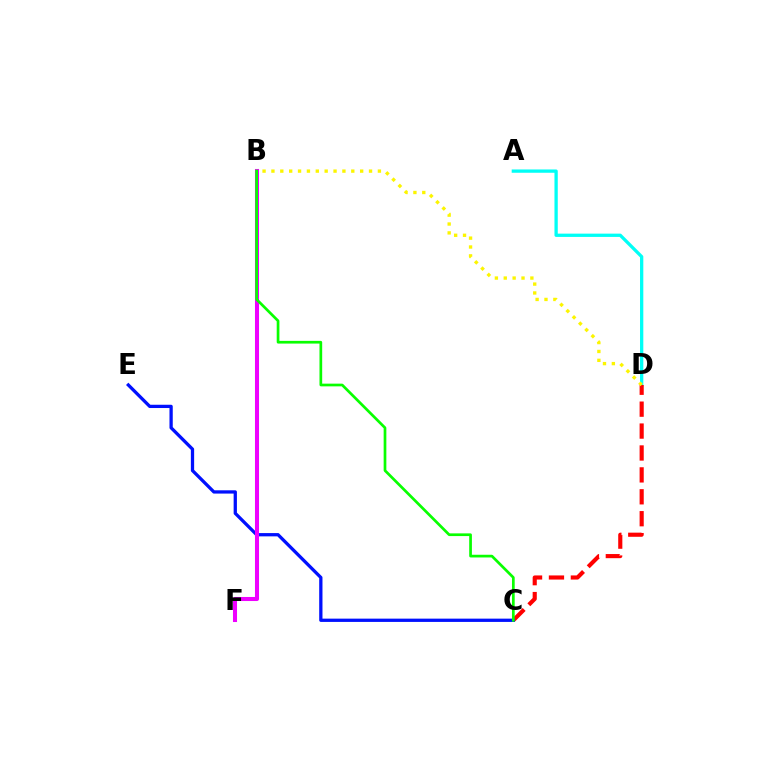{('A', 'D'): [{'color': '#00fff6', 'line_style': 'solid', 'thickness': 2.37}], ('C', 'D'): [{'color': '#ff0000', 'line_style': 'dashed', 'thickness': 2.98}], ('C', 'E'): [{'color': '#0010ff', 'line_style': 'solid', 'thickness': 2.36}], ('B', 'F'): [{'color': '#ee00ff', 'line_style': 'solid', 'thickness': 2.92}], ('B', 'D'): [{'color': '#fcf500', 'line_style': 'dotted', 'thickness': 2.41}], ('B', 'C'): [{'color': '#08ff00', 'line_style': 'solid', 'thickness': 1.95}]}